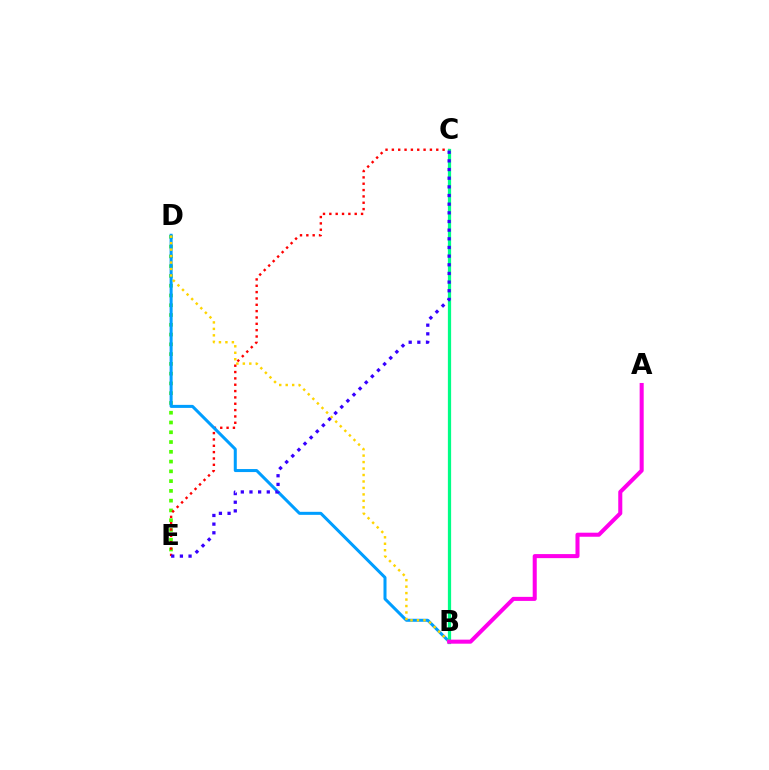{('D', 'E'): [{'color': '#4fff00', 'line_style': 'dotted', 'thickness': 2.65}], ('C', 'E'): [{'color': '#ff0000', 'line_style': 'dotted', 'thickness': 1.72}, {'color': '#3700ff', 'line_style': 'dotted', 'thickness': 2.35}], ('B', 'D'): [{'color': '#009eff', 'line_style': 'solid', 'thickness': 2.18}, {'color': '#ffd500', 'line_style': 'dotted', 'thickness': 1.76}], ('B', 'C'): [{'color': '#00ff86', 'line_style': 'solid', 'thickness': 2.33}], ('A', 'B'): [{'color': '#ff00ed', 'line_style': 'solid', 'thickness': 2.91}]}